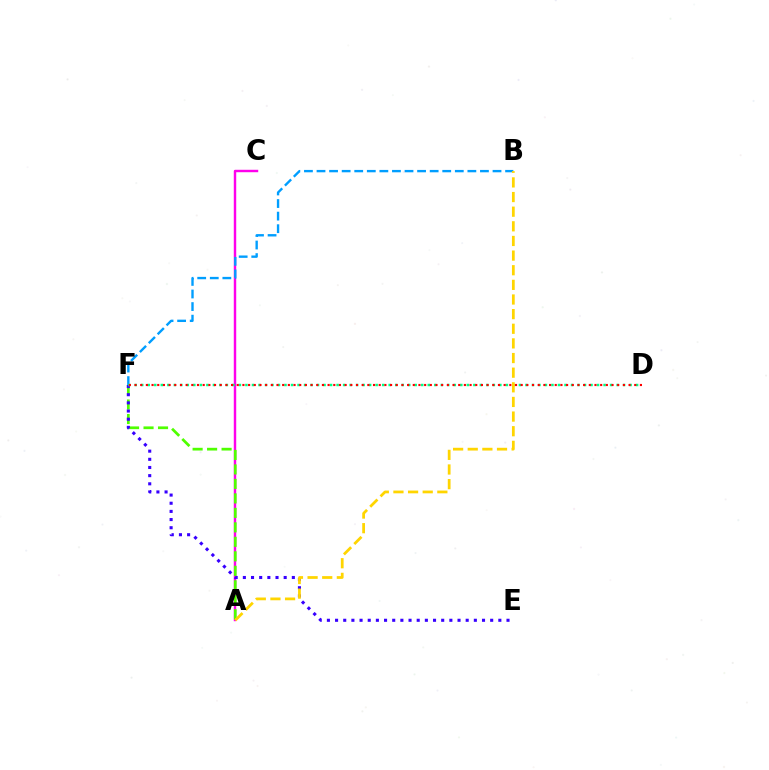{('A', 'C'): [{'color': '#ff00ed', 'line_style': 'solid', 'thickness': 1.75}], ('A', 'F'): [{'color': '#4fff00', 'line_style': 'dashed', 'thickness': 1.97}], ('E', 'F'): [{'color': '#3700ff', 'line_style': 'dotted', 'thickness': 2.22}], ('B', 'F'): [{'color': '#009eff', 'line_style': 'dashed', 'thickness': 1.71}], ('D', 'F'): [{'color': '#00ff86', 'line_style': 'dotted', 'thickness': 1.77}, {'color': '#ff0000', 'line_style': 'dotted', 'thickness': 1.54}], ('A', 'B'): [{'color': '#ffd500', 'line_style': 'dashed', 'thickness': 1.99}]}